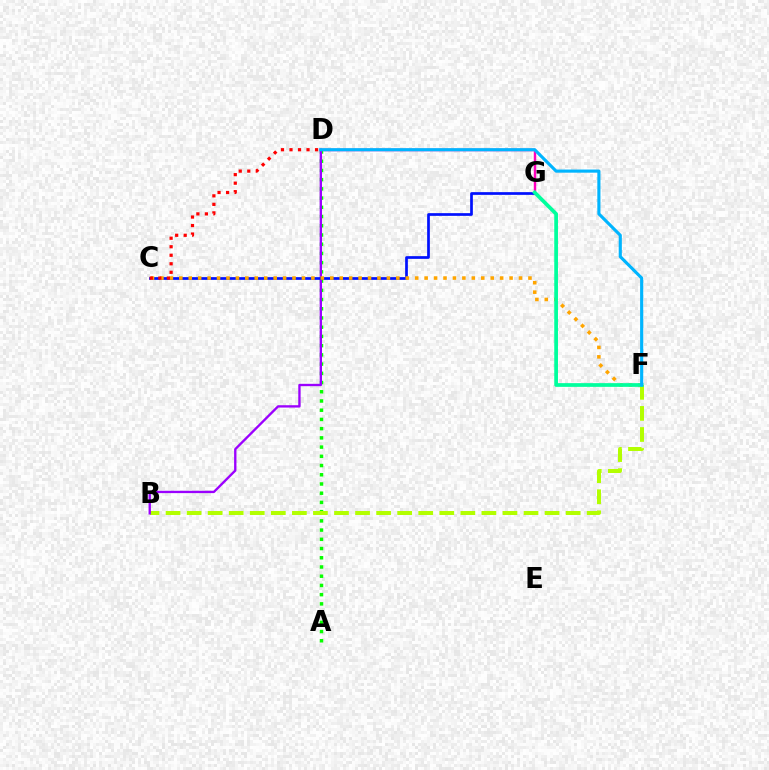{('D', 'G'): [{'color': '#ff00bd', 'line_style': 'solid', 'thickness': 1.76}], ('A', 'D'): [{'color': '#08ff00', 'line_style': 'dotted', 'thickness': 2.51}], ('B', 'F'): [{'color': '#b3ff00', 'line_style': 'dashed', 'thickness': 2.86}], ('B', 'D'): [{'color': '#9b00ff', 'line_style': 'solid', 'thickness': 1.69}], ('C', 'G'): [{'color': '#0010ff', 'line_style': 'solid', 'thickness': 1.95}], ('C', 'F'): [{'color': '#ffa500', 'line_style': 'dotted', 'thickness': 2.56}], ('C', 'D'): [{'color': '#ff0000', 'line_style': 'dotted', 'thickness': 2.31}], ('F', 'G'): [{'color': '#00ff9d', 'line_style': 'solid', 'thickness': 2.68}], ('D', 'F'): [{'color': '#00b5ff', 'line_style': 'solid', 'thickness': 2.25}]}